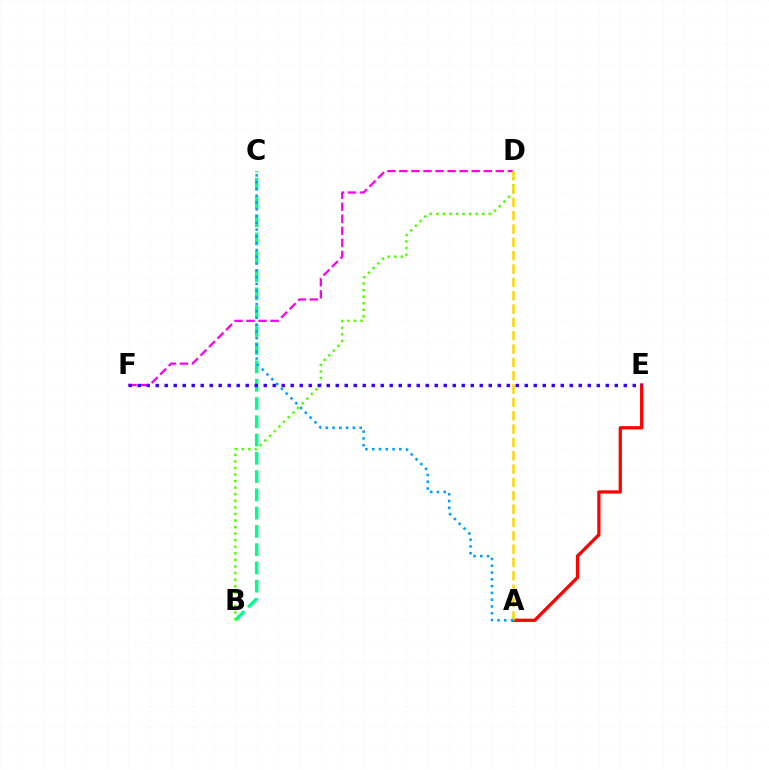{('A', 'E'): [{'color': '#ff0000', 'line_style': 'solid', 'thickness': 2.35}], ('D', 'F'): [{'color': '#ff00ed', 'line_style': 'dashed', 'thickness': 1.64}], ('B', 'C'): [{'color': '#00ff86', 'line_style': 'dashed', 'thickness': 2.48}], ('B', 'D'): [{'color': '#4fff00', 'line_style': 'dotted', 'thickness': 1.78}], ('A', 'D'): [{'color': '#ffd500', 'line_style': 'dashed', 'thickness': 1.81}], ('E', 'F'): [{'color': '#3700ff', 'line_style': 'dotted', 'thickness': 2.45}], ('A', 'C'): [{'color': '#009eff', 'line_style': 'dotted', 'thickness': 1.84}]}